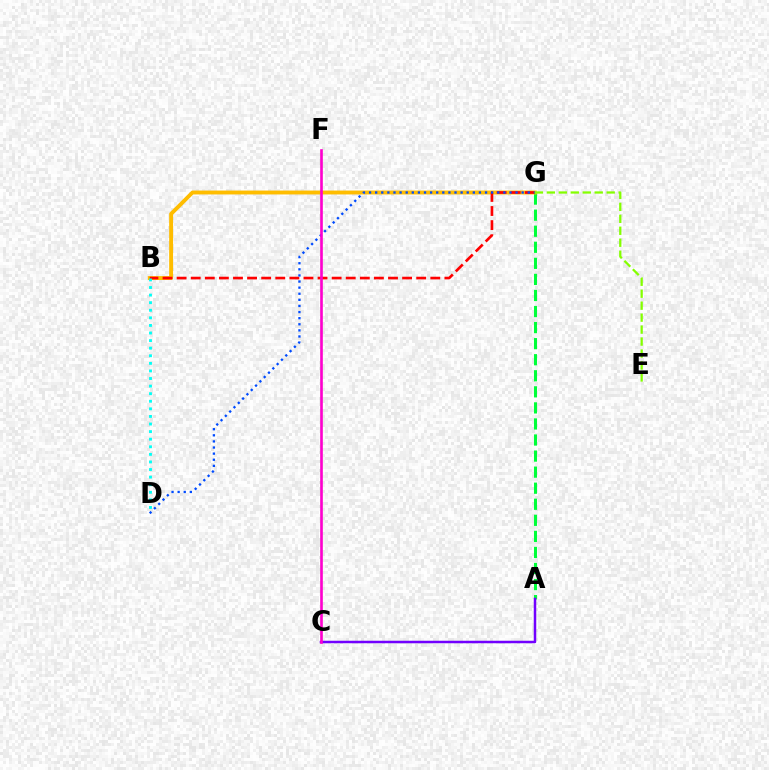{('A', 'G'): [{'color': '#00ff39', 'line_style': 'dashed', 'thickness': 2.18}], ('B', 'G'): [{'color': '#ffbd00', 'line_style': 'solid', 'thickness': 2.8}, {'color': '#ff0000', 'line_style': 'dashed', 'thickness': 1.91}], ('D', 'G'): [{'color': '#004bff', 'line_style': 'dotted', 'thickness': 1.66}], ('B', 'D'): [{'color': '#00fff6', 'line_style': 'dotted', 'thickness': 2.06}], ('A', 'C'): [{'color': '#7200ff', 'line_style': 'solid', 'thickness': 1.79}], ('E', 'G'): [{'color': '#84ff00', 'line_style': 'dashed', 'thickness': 1.63}], ('C', 'F'): [{'color': '#ff00cf', 'line_style': 'solid', 'thickness': 1.9}]}